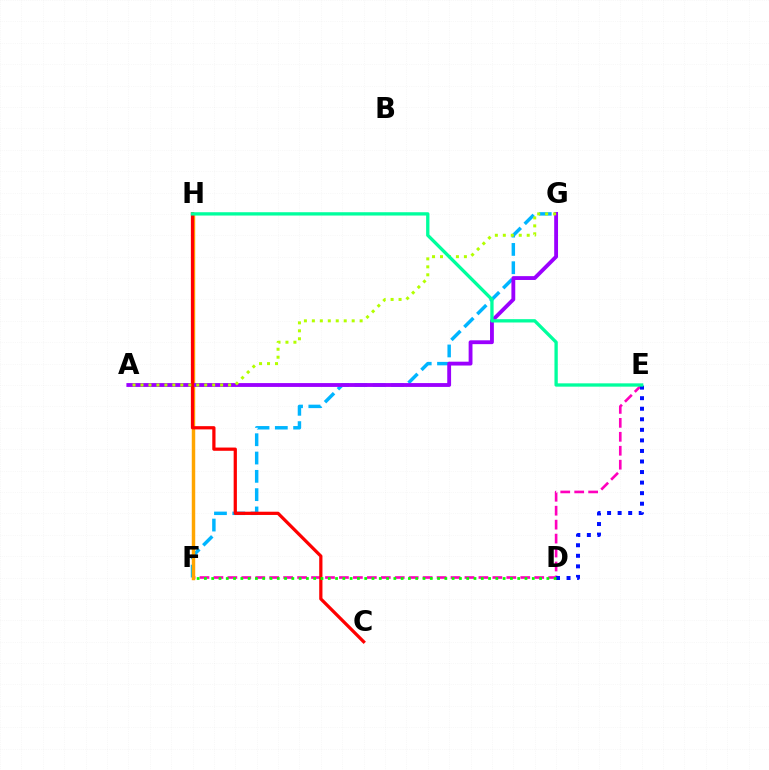{('F', 'G'): [{'color': '#00b5ff', 'line_style': 'dashed', 'thickness': 2.49}], ('E', 'F'): [{'color': '#ff00bd', 'line_style': 'dashed', 'thickness': 1.89}], ('F', 'H'): [{'color': '#ffa500', 'line_style': 'solid', 'thickness': 2.49}], ('A', 'G'): [{'color': '#9b00ff', 'line_style': 'solid', 'thickness': 2.76}, {'color': '#b3ff00', 'line_style': 'dotted', 'thickness': 2.16}], ('D', 'E'): [{'color': '#0010ff', 'line_style': 'dotted', 'thickness': 2.87}], ('C', 'H'): [{'color': '#ff0000', 'line_style': 'solid', 'thickness': 2.33}], ('D', 'F'): [{'color': '#08ff00', 'line_style': 'dotted', 'thickness': 1.98}], ('E', 'H'): [{'color': '#00ff9d', 'line_style': 'solid', 'thickness': 2.39}]}